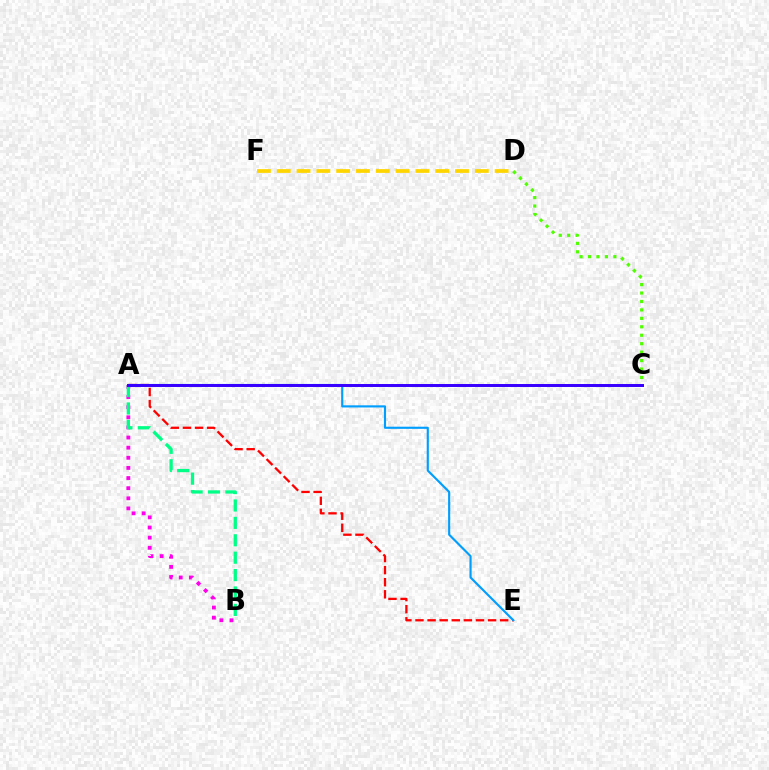{('A', 'B'): [{'color': '#ff00ed', 'line_style': 'dotted', 'thickness': 2.75}, {'color': '#00ff86', 'line_style': 'dashed', 'thickness': 2.36}], ('A', 'E'): [{'color': '#ff0000', 'line_style': 'dashed', 'thickness': 1.64}, {'color': '#009eff', 'line_style': 'solid', 'thickness': 1.54}], ('C', 'D'): [{'color': '#4fff00', 'line_style': 'dotted', 'thickness': 2.29}], ('A', 'C'): [{'color': '#3700ff', 'line_style': 'solid', 'thickness': 2.14}], ('D', 'F'): [{'color': '#ffd500', 'line_style': 'dashed', 'thickness': 2.69}]}